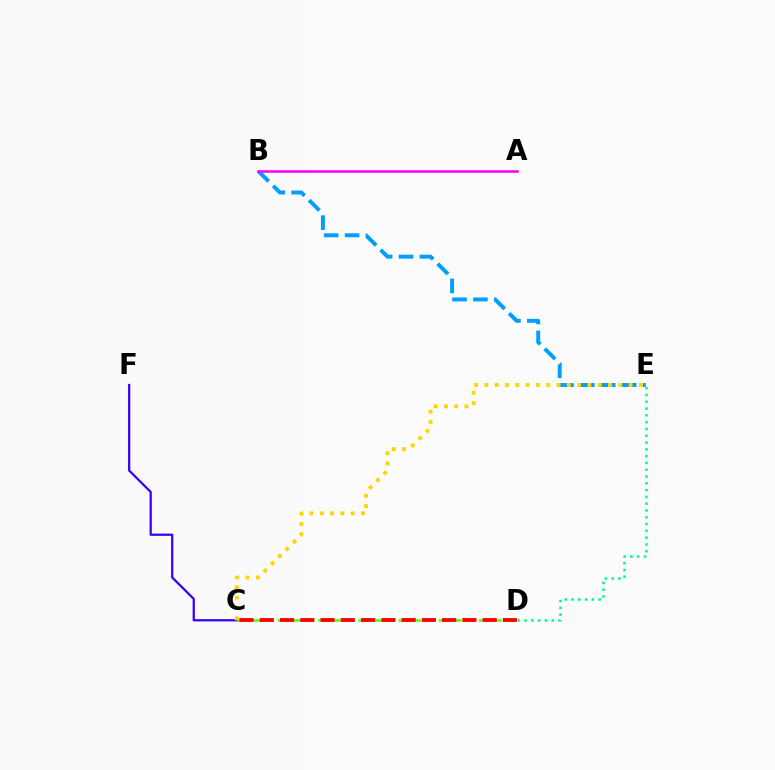{('D', 'E'): [{'color': '#00ff86', 'line_style': 'dotted', 'thickness': 1.85}], ('C', 'F'): [{'color': '#3700ff', 'line_style': 'solid', 'thickness': 1.62}], ('B', 'E'): [{'color': '#009eff', 'line_style': 'dashed', 'thickness': 2.84}], ('C', 'D'): [{'color': '#4fff00', 'line_style': 'dashed', 'thickness': 1.82}, {'color': '#ff0000', 'line_style': 'dashed', 'thickness': 2.75}], ('A', 'B'): [{'color': '#ff00ed', 'line_style': 'solid', 'thickness': 1.84}], ('C', 'E'): [{'color': '#ffd500', 'line_style': 'dotted', 'thickness': 2.8}]}